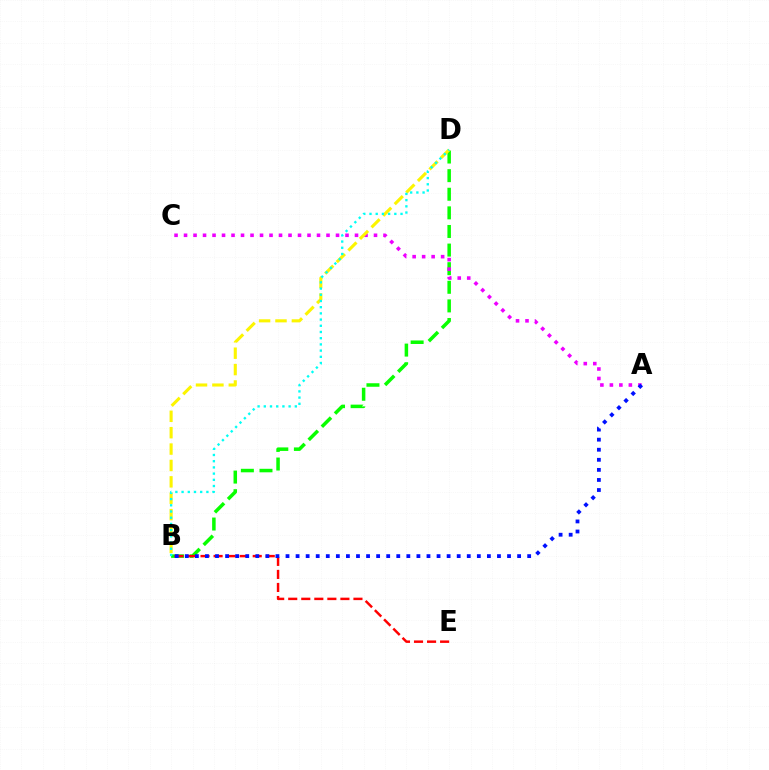{('B', 'D'): [{'color': '#08ff00', 'line_style': 'dashed', 'thickness': 2.53}, {'color': '#fcf500', 'line_style': 'dashed', 'thickness': 2.23}, {'color': '#00fff6', 'line_style': 'dotted', 'thickness': 1.69}], ('A', 'C'): [{'color': '#ee00ff', 'line_style': 'dotted', 'thickness': 2.58}], ('B', 'E'): [{'color': '#ff0000', 'line_style': 'dashed', 'thickness': 1.77}], ('A', 'B'): [{'color': '#0010ff', 'line_style': 'dotted', 'thickness': 2.74}]}